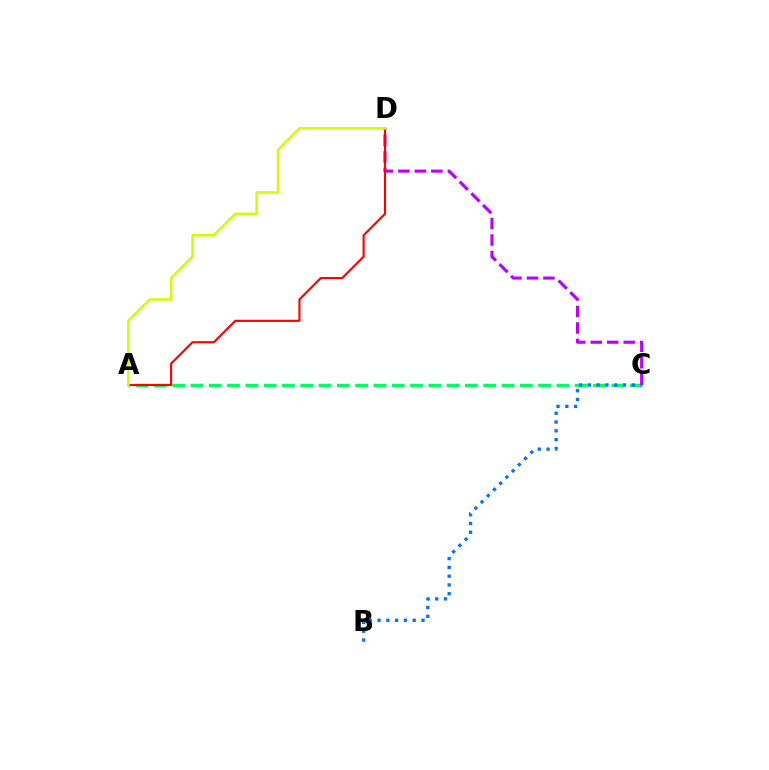{('A', 'C'): [{'color': '#00ff5c', 'line_style': 'dashed', 'thickness': 2.49}], ('B', 'C'): [{'color': '#0074ff', 'line_style': 'dotted', 'thickness': 2.39}], ('C', 'D'): [{'color': '#b900ff', 'line_style': 'dashed', 'thickness': 2.24}], ('A', 'D'): [{'color': '#ff0000', 'line_style': 'solid', 'thickness': 1.54}, {'color': '#d1ff00', 'line_style': 'solid', 'thickness': 1.85}]}